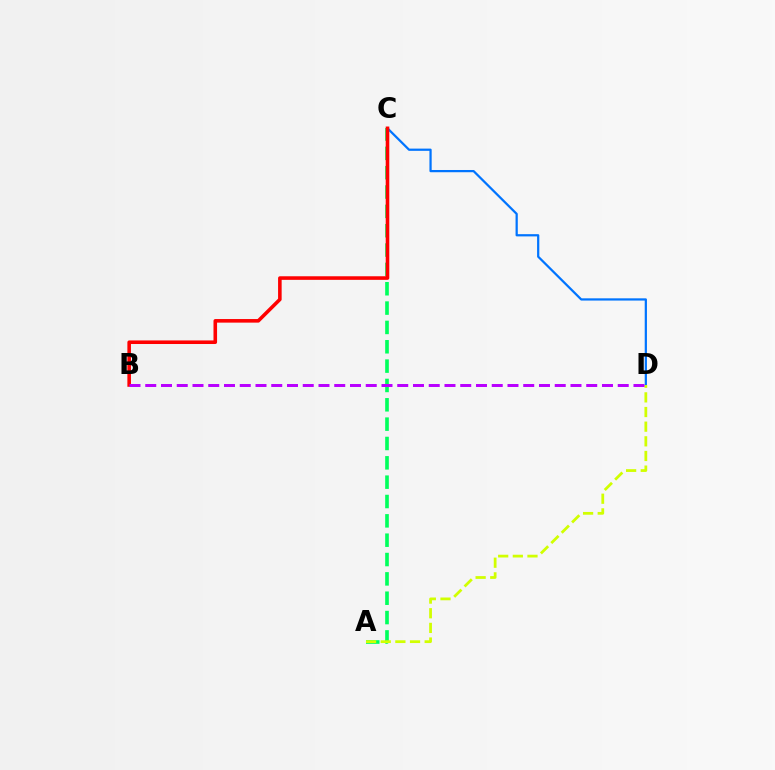{('A', 'C'): [{'color': '#00ff5c', 'line_style': 'dashed', 'thickness': 2.63}], ('C', 'D'): [{'color': '#0074ff', 'line_style': 'solid', 'thickness': 1.61}], ('A', 'D'): [{'color': '#d1ff00', 'line_style': 'dashed', 'thickness': 1.99}], ('B', 'C'): [{'color': '#ff0000', 'line_style': 'solid', 'thickness': 2.58}], ('B', 'D'): [{'color': '#b900ff', 'line_style': 'dashed', 'thickness': 2.14}]}